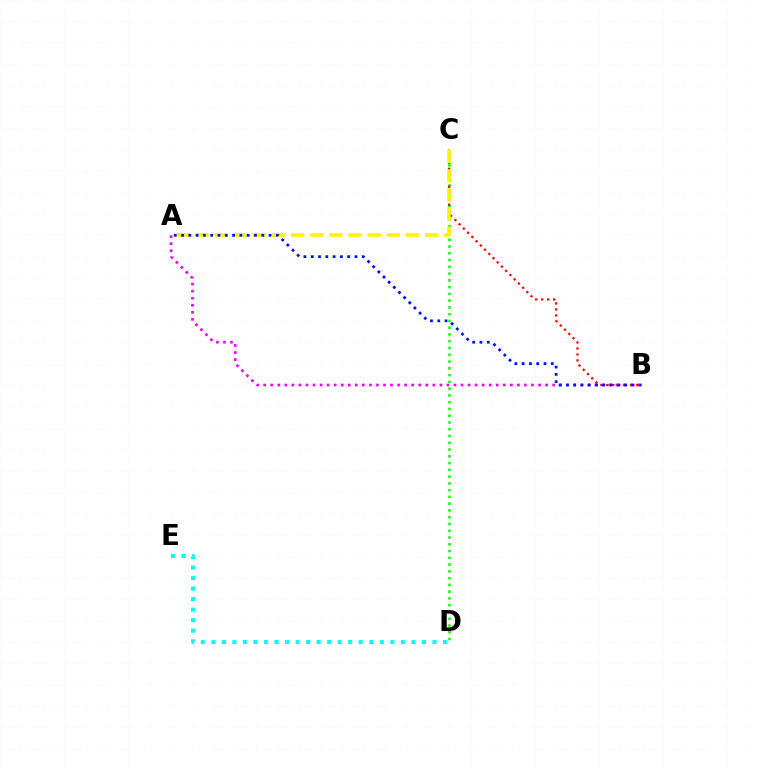{('C', 'D'): [{'color': '#08ff00', 'line_style': 'dotted', 'thickness': 1.84}], ('D', 'E'): [{'color': '#00fff6', 'line_style': 'dotted', 'thickness': 2.86}], ('A', 'B'): [{'color': '#ee00ff', 'line_style': 'dotted', 'thickness': 1.91}, {'color': '#0010ff', 'line_style': 'dotted', 'thickness': 1.98}], ('B', 'C'): [{'color': '#ff0000', 'line_style': 'dotted', 'thickness': 1.63}], ('A', 'C'): [{'color': '#fcf500', 'line_style': 'dashed', 'thickness': 2.6}]}